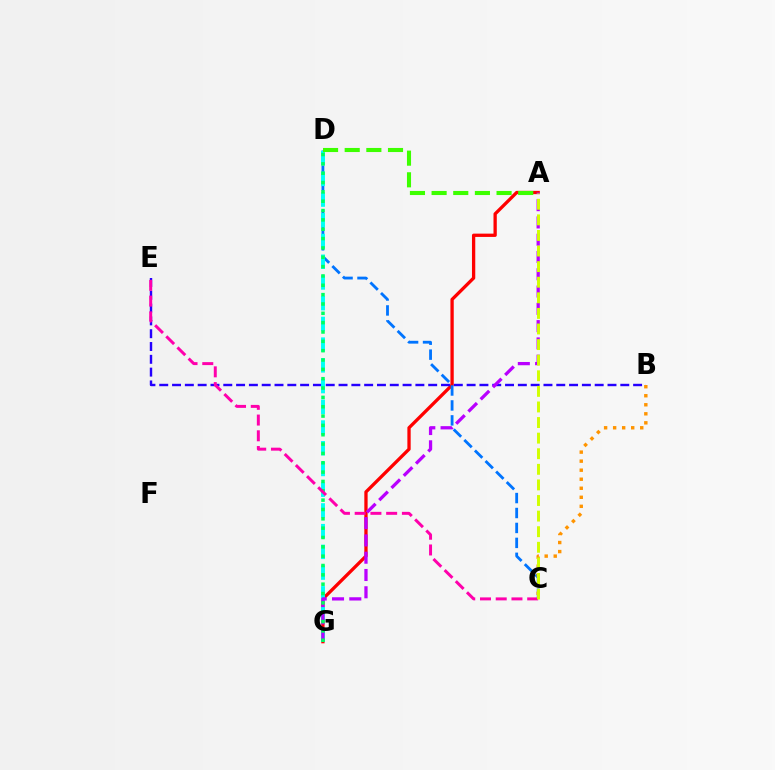{('A', 'G'): [{'color': '#ff0000', 'line_style': 'solid', 'thickness': 2.37}, {'color': '#b900ff', 'line_style': 'dashed', 'thickness': 2.35}], ('B', 'E'): [{'color': '#2500ff', 'line_style': 'dashed', 'thickness': 1.74}], ('C', 'D'): [{'color': '#0074ff', 'line_style': 'dashed', 'thickness': 2.03}], ('D', 'G'): [{'color': '#00fff6', 'line_style': 'dashed', 'thickness': 2.82}, {'color': '#00ff5c', 'line_style': 'dotted', 'thickness': 2.54}], ('A', 'D'): [{'color': '#3dff00', 'line_style': 'dashed', 'thickness': 2.94}], ('B', 'C'): [{'color': '#ff9400', 'line_style': 'dotted', 'thickness': 2.45}], ('C', 'E'): [{'color': '#ff00ac', 'line_style': 'dashed', 'thickness': 2.14}], ('A', 'C'): [{'color': '#d1ff00', 'line_style': 'dashed', 'thickness': 2.12}]}